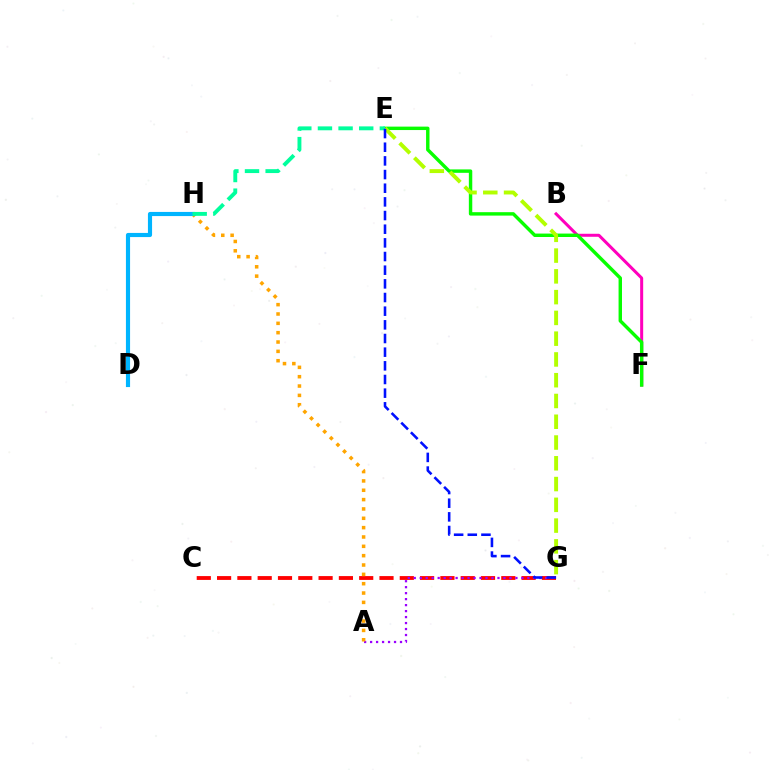{('B', 'F'): [{'color': '#ff00bd', 'line_style': 'solid', 'thickness': 2.17}], ('E', 'F'): [{'color': '#08ff00', 'line_style': 'solid', 'thickness': 2.47}], ('C', 'G'): [{'color': '#ff0000', 'line_style': 'dashed', 'thickness': 2.76}], ('A', 'G'): [{'color': '#9b00ff', 'line_style': 'dotted', 'thickness': 1.62}], ('E', 'G'): [{'color': '#b3ff00', 'line_style': 'dashed', 'thickness': 2.82}, {'color': '#0010ff', 'line_style': 'dashed', 'thickness': 1.86}], ('A', 'H'): [{'color': '#ffa500', 'line_style': 'dotted', 'thickness': 2.54}], ('D', 'H'): [{'color': '#00b5ff', 'line_style': 'solid', 'thickness': 2.98}], ('E', 'H'): [{'color': '#00ff9d', 'line_style': 'dashed', 'thickness': 2.8}]}